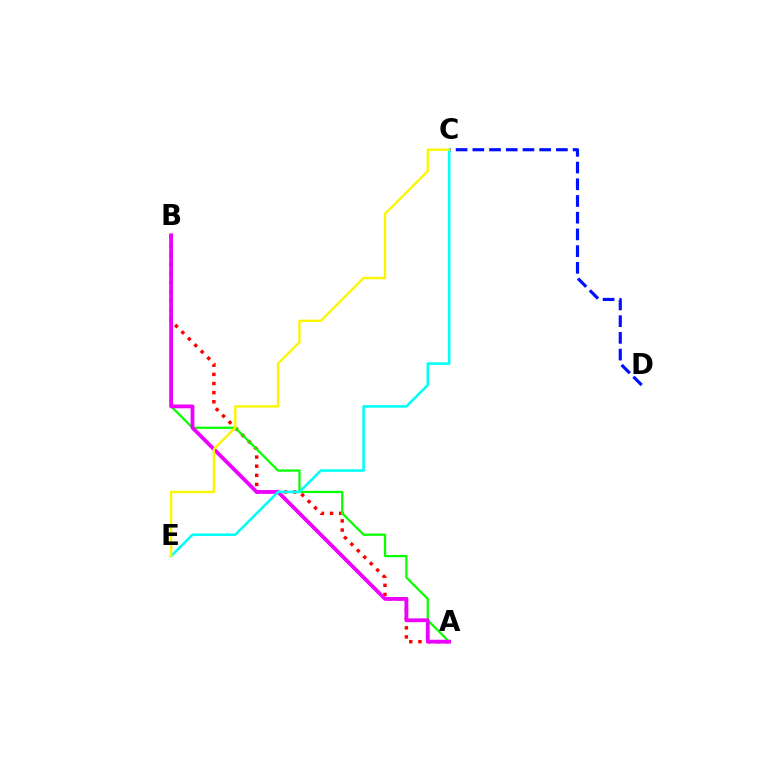{('A', 'B'): [{'color': '#ff0000', 'line_style': 'dotted', 'thickness': 2.48}, {'color': '#08ff00', 'line_style': 'solid', 'thickness': 1.62}, {'color': '#ee00ff', 'line_style': 'solid', 'thickness': 2.73}], ('C', 'D'): [{'color': '#0010ff', 'line_style': 'dashed', 'thickness': 2.27}], ('C', 'E'): [{'color': '#00fff6', 'line_style': 'solid', 'thickness': 1.84}, {'color': '#fcf500', 'line_style': 'solid', 'thickness': 1.69}]}